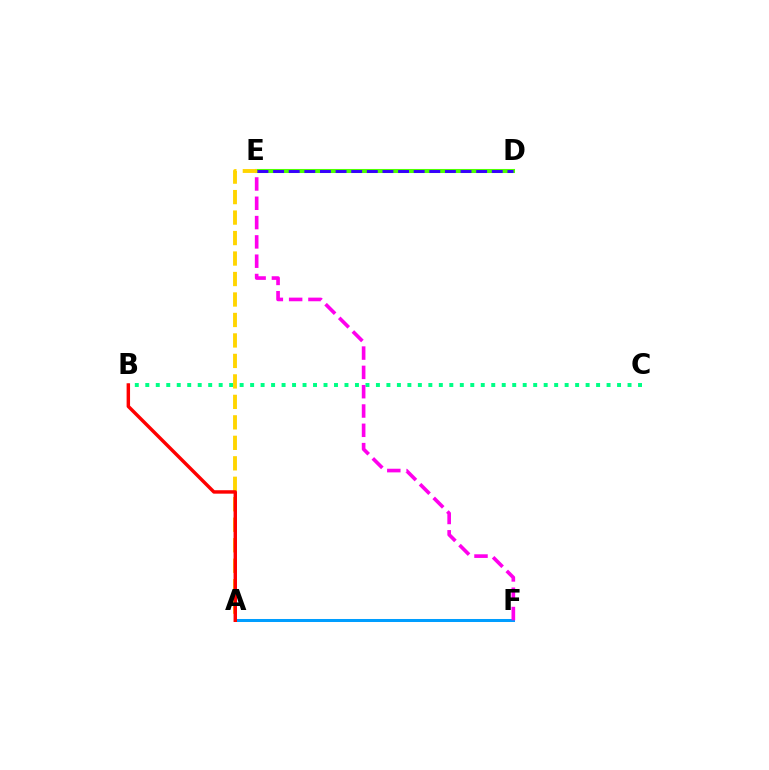{('B', 'C'): [{'color': '#00ff86', 'line_style': 'dotted', 'thickness': 2.85}], ('D', 'E'): [{'color': '#4fff00', 'line_style': 'solid', 'thickness': 2.93}, {'color': '#3700ff', 'line_style': 'dashed', 'thickness': 2.12}], ('A', 'F'): [{'color': '#009eff', 'line_style': 'solid', 'thickness': 2.17}], ('E', 'F'): [{'color': '#ff00ed', 'line_style': 'dashed', 'thickness': 2.62}], ('A', 'E'): [{'color': '#ffd500', 'line_style': 'dashed', 'thickness': 2.78}], ('A', 'B'): [{'color': '#ff0000', 'line_style': 'solid', 'thickness': 2.48}]}